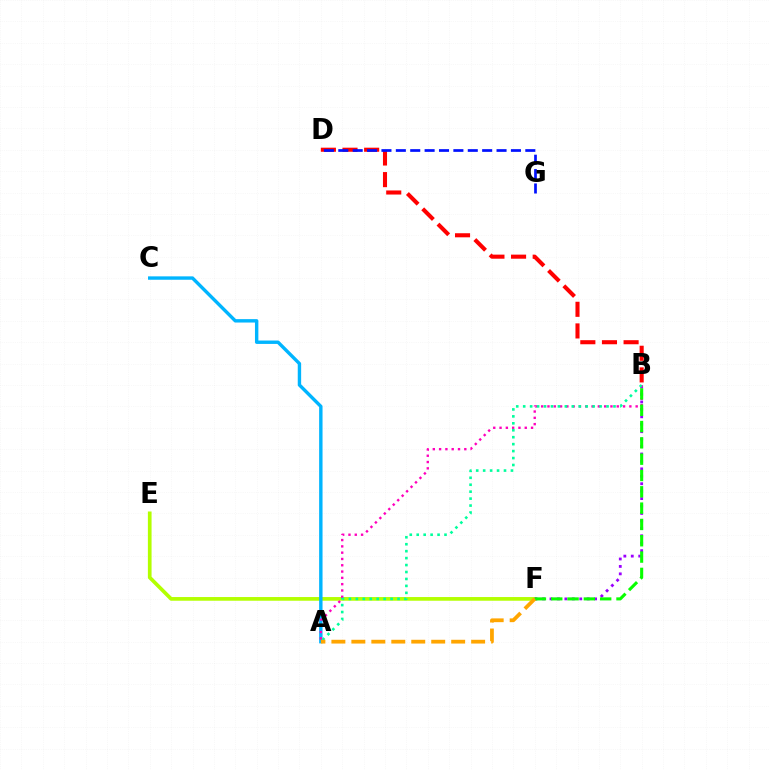{('E', 'F'): [{'color': '#b3ff00', 'line_style': 'solid', 'thickness': 2.66}], ('B', 'F'): [{'color': '#9b00ff', 'line_style': 'dotted', 'thickness': 2.02}, {'color': '#08ff00', 'line_style': 'dashed', 'thickness': 2.22}], ('A', 'C'): [{'color': '#00b5ff', 'line_style': 'solid', 'thickness': 2.45}], ('B', 'D'): [{'color': '#ff0000', 'line_style': 'dashed', 'thickness': 2.94}], ('D', 'G'): [{'color': '#0010ff', 'line_style': 'dashed', 'thickness': 1.95}], ('A', 'B'): [{'color': '#ff00bd', 'line_style': 'dotted', 'thickness': 1.71}, {'color': '#00ff9d', 'line_style': 'dotted', 'thickness': 1.89}], ('A', 'F'): [{'color': '#ffa500', 'line_style': 'dashed', 'thickness': 2.71}]}